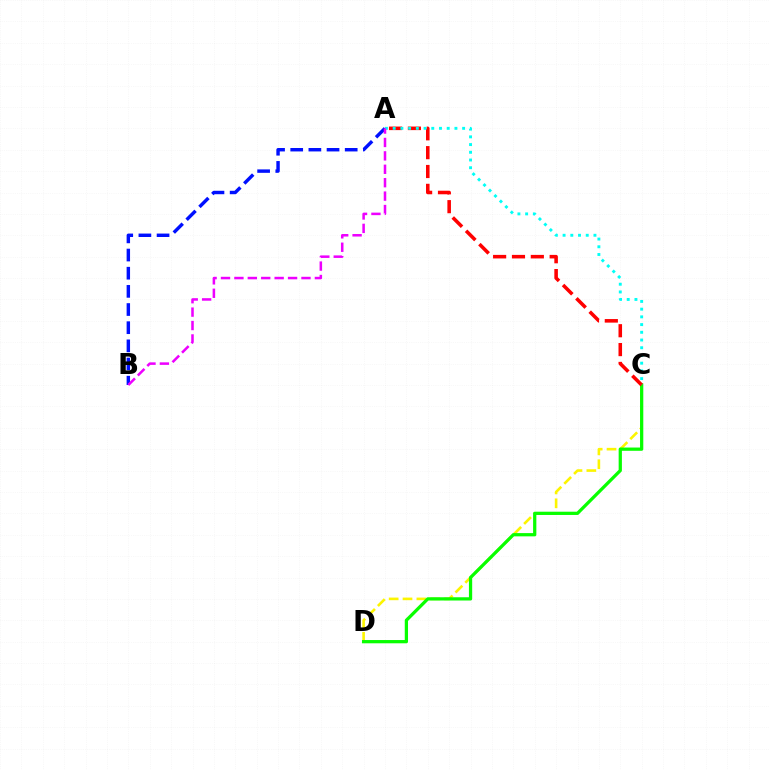{('C', 'D'): [{'color': '#fcf500', 'line_style': 'dashed', 'thickness': 1.88}, {'color': '#08ff00', 'line_style': 'solid', 'thickness': 2.34}], ('A', 'B'): [{'color': '#0010ff', 'line_style': 'dashed', 'thickness': 2.47}, {'color': '#ee00ff', 'line_style': 'dashed', 'thickness': 1.82}], ('A', 'C'): [{'color': '#ff0000', 'line_style': 'dashed', 'thickness': 2.56}, {'color': '#00fff6', 'line_style': 'dotted', 'thickness': 2.1}]}